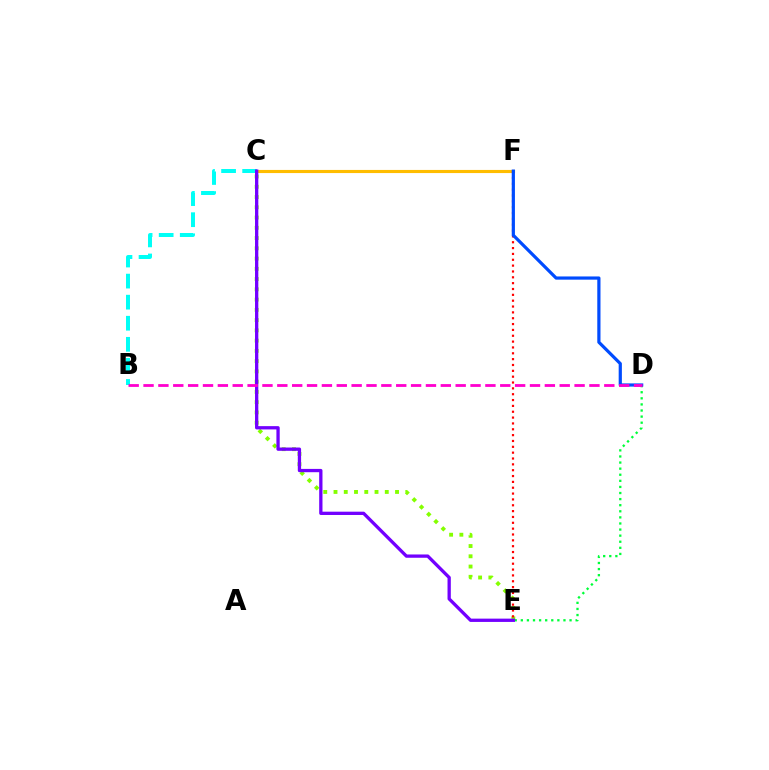{('B', 'C'): [{'color': '#00fff6', 'line_style': 'dashed', 'thickness': 2.86}], ('C', 'F'): [{'color': '#ffbd00', 'line_style': 'solid', 'thickness': 2.25}], ('C', 'E'): [{'color': '#84ff00', 'line_style': 'dotted', 'thickness': 2.79}, {'color': '#7200ff', 'line_style': 'solid', 'thickness': 2.37}], ('E', 'F'): [{'color': '#ff0000', 'line_style': 'dotted', 'thickness': 1.59}], ('D', 'E'): [{'color': '#00ff39', 'line_style': 'dotted', 'thickness': 1.65}], ('D', 'F'): [{'color': '#004bff', 'line_style': 'solid', 'thickness': 2.31}], ('B', 'D'): [{'color': '#ff00cf', 'line_style': 'dashed', 'thickness': 2.02}]}